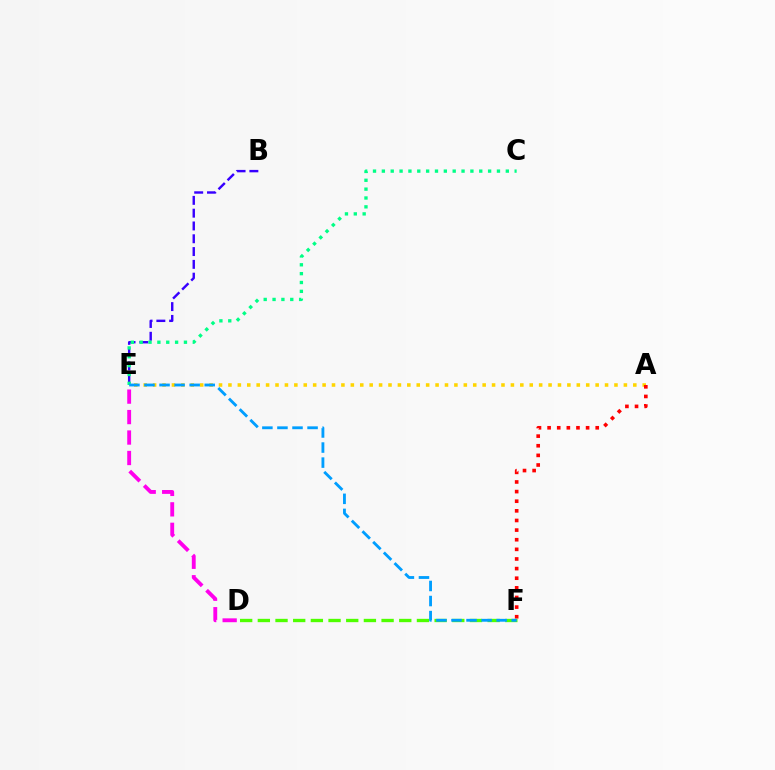{('B', 'E'): [{'color': '#3700ff', 'line_style': 'dashed', 'thickness': 1.74}], ('A', 'E'): [{'color': '#ffd500', 'line_style': 'dotted', 'thickness': 2.56}], ('C', 'E'): [{'color': '#00ff86', 'line_style': 'dotted', 'thickness': 2.41}], ('D', 'E'): [{'color': '#ff00ed', 'line_style': 'dashed', 'thickness': 2.78}], ('D', 'F'): [{'color': '#4fff00', 'line_style': 'dashed', 'thickness': 2.4}], ('A', 'F'): [{'color': '#ff0000', 'line_style': 'dotted', 'thickness': 2.62}], ('E', 'F'): [{'color': '#009eff', 'line_style': 'dashed', 'thickness': 2.05}]}